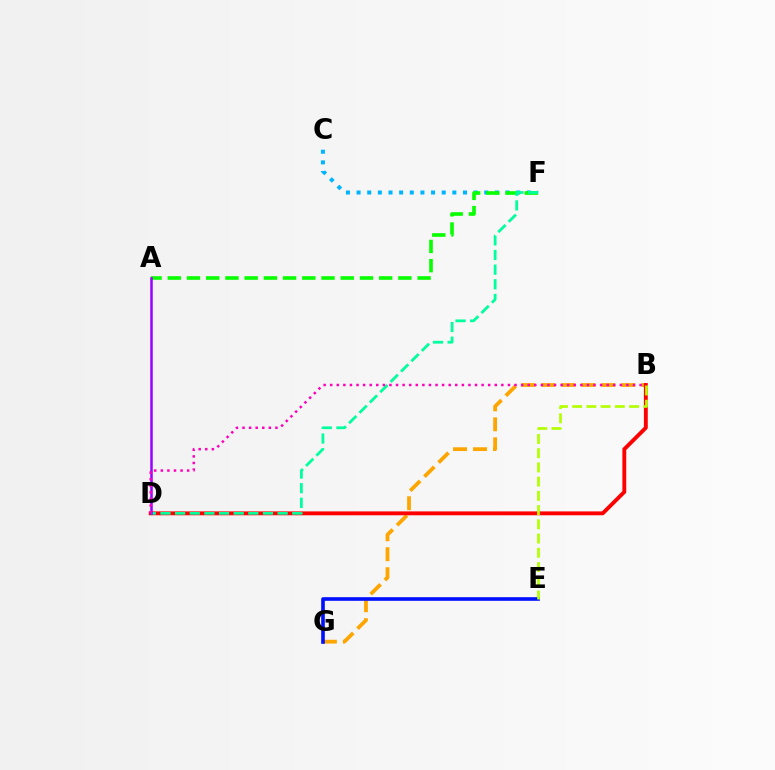{('C', 'F'): [{'color': '#00b5ff', 'line_style': 'dotted', 'thickness': 2.89}], ('A', 'F'): [{'color': '#08ff00', 'line_style': 'dashed', 'thickness': 2.61}], ('B', 'G'): [{'color': '#ffa500', 'line_style': 'dashed', 'thickness': 2.71}], ('B', 'D'): [{'color': '#ff0000', 'line_style': 'solid', 'thickness': 2.79}, {'color': '#ff00bd', 'line_style': 'dotted', 'thickness': 1.79}], ('D', 'F'): [{'color': '#00ff9d', 'line_style': 'dashed', 'thickness': 1.99}], ('A', 'D'): [{'color': '#9b00ff', 'line_style': 'solid', 'thickness': 1.82}], ('E', 'G'): [{'color': '#0010ff', 'line_style': 'solid', 'thickness': 2.6}], ('B', 'E'): [{'color': '#b3ff00', 'line_style': 'dashed', 'thickness': 1.93}]}